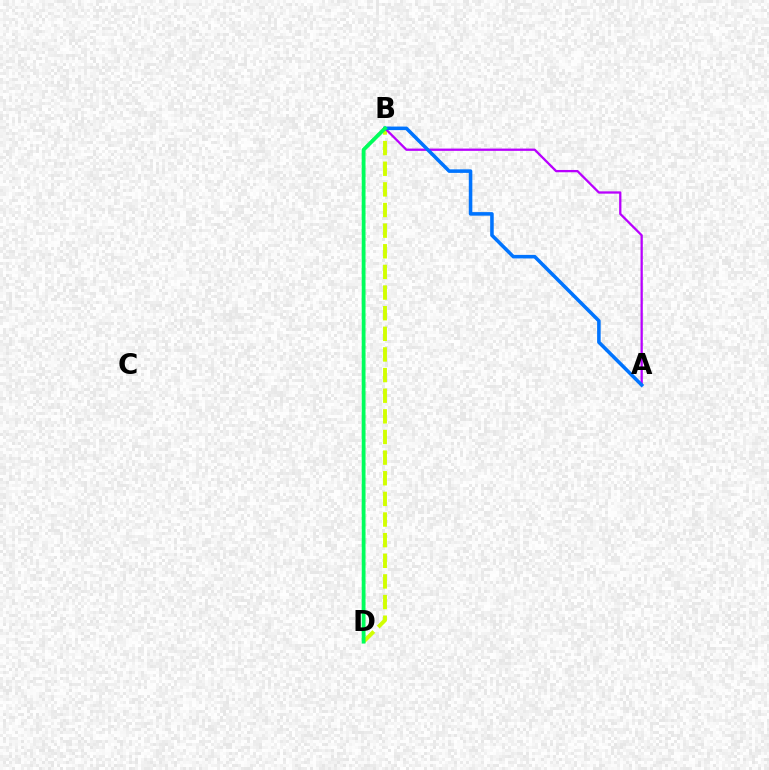{('B', 'D'): [{'color': '#d1ff00', 'line_style': 'dashed', 'thickness': 2.8}, {'color': '#ff0000', 'line_style': 'dotted', 'thickness': 2.11}, {'color': '#00ff5c', 'line_style': 'solid', 'thickness': 2.73}], ('A', 'B'): [{'color': '#b900ff', 'line_style': 'solid', 'thickness': 1.65}, {'color': '#0074ff', 'line_style': 'solid', 'thickness': 2.56}]}